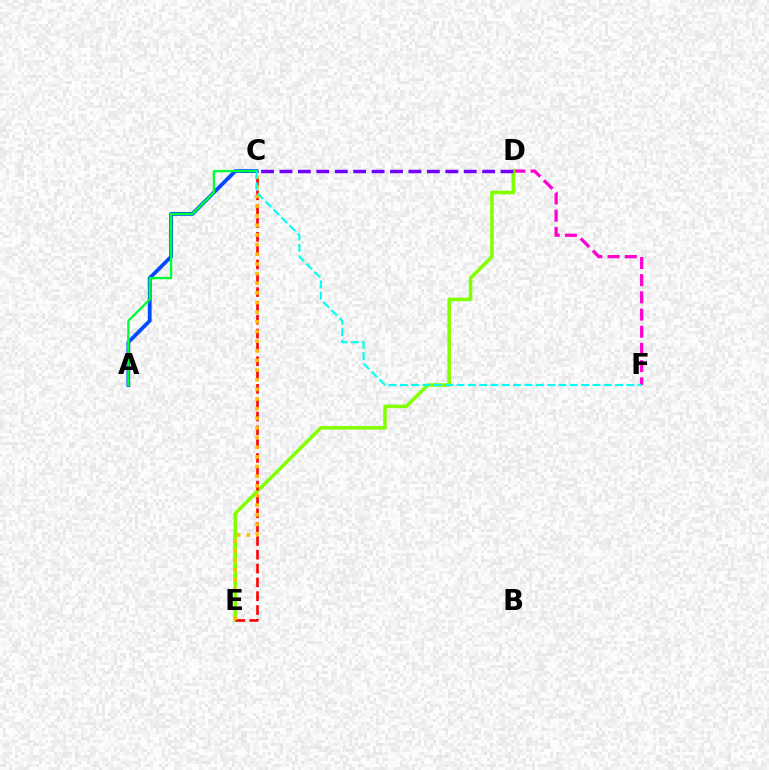{('D', 'F'): [{'color': '#ff00cf', 'line_style': 'dashed', 'thickness': 2.34}], ('D', 'E'): [{'color': '#84ff00', 'line_style': 'solid', 'thickness': 2.55}], ('C', 'E'): [{'color': '#ff0000', 'line_style': 'dashed', 'thickness': 1.88}, {'color': '#ffbd00', 'line_style': 'dotted', 'thickness': 2.62}], ('C', 'D'): [{'color': '#7200ff', 'line_style': 'dashed', 'thickness': 2.5}], ('A', 'C'): [{'color': '#004bff', 'line_style': 'solid', 'thickness': 2.72}, {'color': '#00ff39', 'line_style': 'solid', 'thickness': 1.67}], ('C', 'F'): [{'color': '#00fff6', 'line_style': 'dashed', 'thickness': 1.54}]}